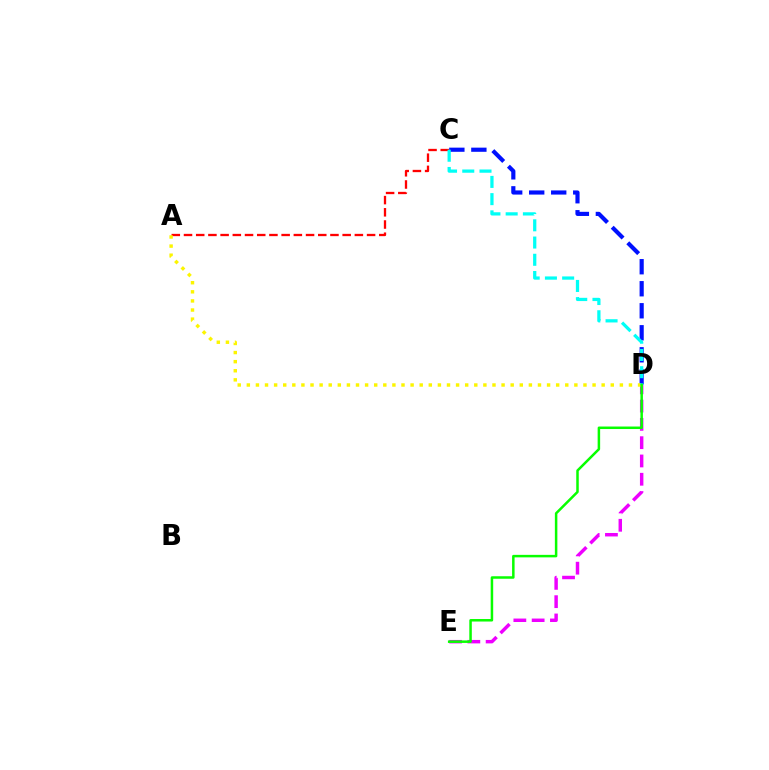{('C', 'D'): [{'color': '#0010ff', 'line_style': 'dashed', 'thickness': 2.99}, {'color': '#00fff6', 'line_style': 'dashed', 'thickness': 2.34}], ('D', 'E'): [{'color': '#ee00ff', 'line_style': 'dashed', 'thickness': 2.48}, {'color': '#08ff00', 'line_style': 'solid', 'thickness': 1.8}], ('A', 'C'): [{'color': '#ff0000', 'line_style': 'dashed', 'thickness': 1.66}], ('A', 'D'): [{'color': '#fcf500', 'line_style': 'dotted', 'thickness': 2.47}]}